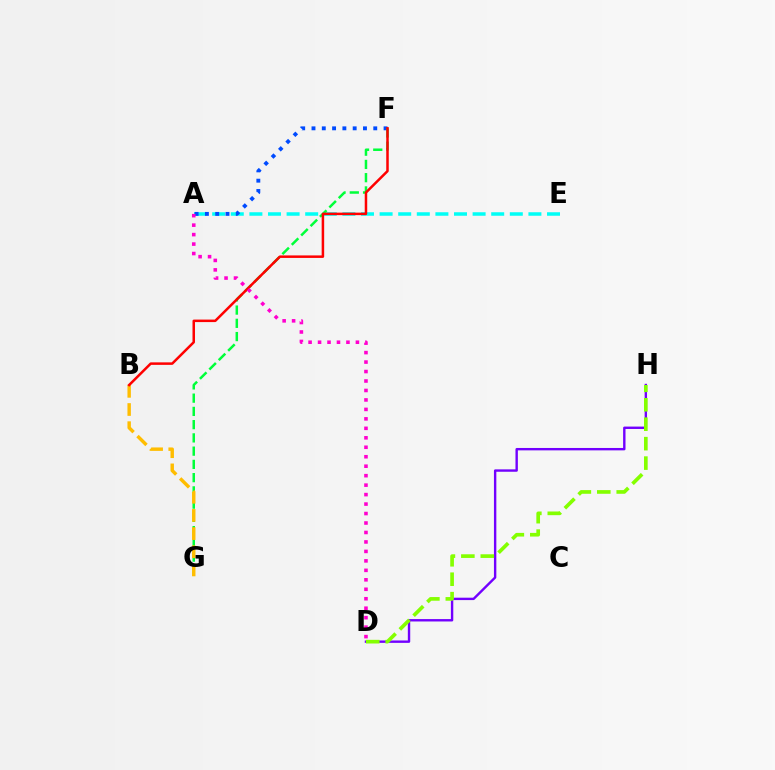{('A', 'E'): [{'color': '#00fff6', 'line_style': 'dashed', 'thickness': 2.53}], ('A', 'F'): [{'color': '#004bff', 'line_style': 'dotted', 'thickness': 2.8}], ('D', 'H'): [{'color': '#7200ff', 'line_style': 'solid', 'thickness': 1.72}, {'color': '#84ff00', 'line_style': 'dashed', 'thickness': 2.64}], ('F', 'G'): [{'color': '#00ff39', 'line_style': 'dashed', 'thickness': 1.8}], ('B', 'G'): [{'color': '#ffbd00', 'line_style': 'dashed', 'thickness': 2.47}], ('B', 'F'): [{'color': '#ff0000', 'line_style': 'solid', 'thickness': 1.8}], ('A', 'D'): [{'color': '#ff00cf', 'line_style': 'dotted', 'thickness': 2.57}]}